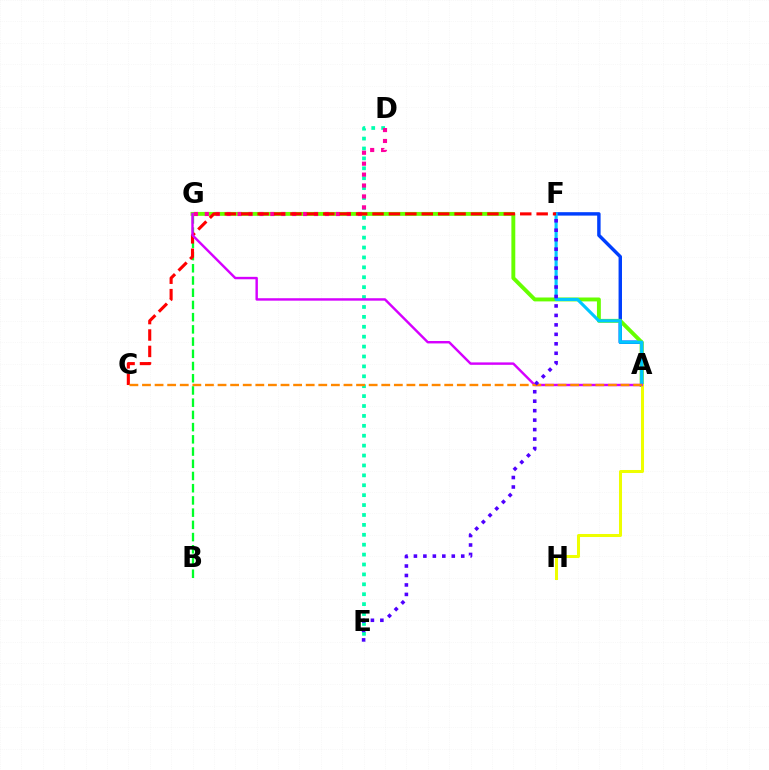{('A', 'F'): [{'color': '#003fff', 'line_style': 'solid', 'thickness': 2.47}, {'color': '#00c7ff', 'line_style': 'solid', 'thickness': 2.26}], ('D', 'E'): [{'color': '#00ffaf', 'line_style': 'dotted', 'thickness': 2.69}], ('B', 'G'): [{'color': '#00ff27', 'line_style': 'dashed', 'thickness': 1.66}], ('A', 'G'): [{'color': '#66ff00', 'line_style': 'solid', 'thickness': 2.81}, {'color': '#d600ff', 'line_style': 'solid', 'thickness': 1.75}], ('D', 'G'): [{'color': '#ff00a0', 'line_style': 'dotted', 'thickness': 2.97}], ('A', 'H'): [{'color': '#eeff00', 'line_style': 'solid', 'thickness': 2.18}], ('C', 'F'): [{'color': '#ff0000', 'line_style': 'dashed', 'thickness': 2.23}], ('A', 'C'): [{'color': '#ff8800', 'line_style': 'dashed', 'thickness': 1.71}], ('E', 'F'): [{'color': '#4f00ff', 'line_style': 'dotted', 'thickness': 2.57}]}